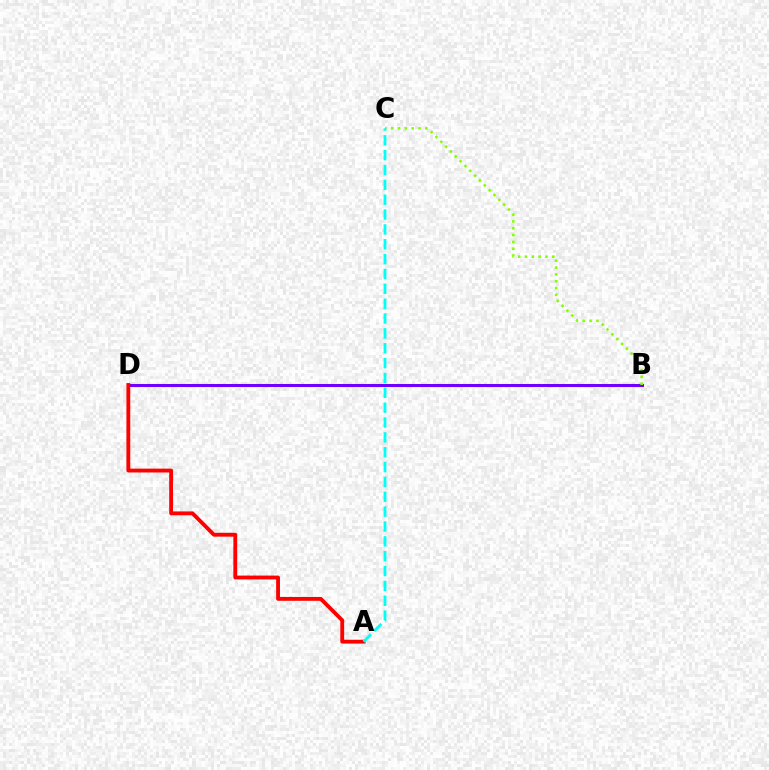{('B', 'D'): [{'color': '#7200ff', 'line_style': 'solid', 'thickness': 2.18}], ('B', 'C'): [{'color': '#84ff00', 'line_style': 'dotted', 'thickness': 1.86}], ('A', 'D'): [{'color': '#ff0000', 'line_style': 'solid', 'thickness': 2.77}], ('A', 'C'): [{'color': '#00fff6', 'line_style': 'dashed', 'thickness': 2.02}]}